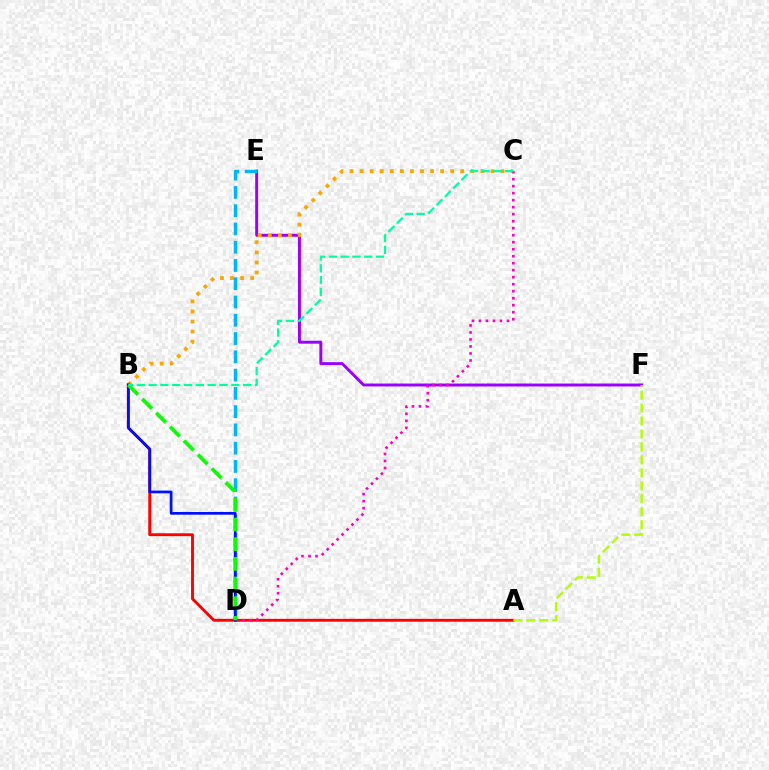{('E', 'F'): [{'color': '#9b00ff', 'line_style': 'solid', 'thickness': 2.12}], ('B', 'C'): [{'color': '#ffa500', 'line_style': 'dotted', 'thickness': 2.74}, {'color': '#00ff9d', 'line_style': 'dashed', 'thickness': 1.6}], ('A', 'B'): [{'color': '#ff0000', 'line_style': 'solid', 'thickness': 2.06}], ('D', 'E'): [{'color': '#00b5ff', 'line_style': 'dashed', 'thickness': 2.48}], ('C', 'D'): [{'color': '#ff00bd', 'line_style': 'dotted', 'thickness': 1.9}], ('A', 'F'): [{'color': '#b3ff00', 'line_style': 'dashed', 'thickness': 1.76}], ('B', 'D'): [{'color': '#0010ff', 'line_style': 'solid', 'thickness': 1.97}, {'color': '#08ff00', 'line_style': 'dashed', 'thickness': 2.67}]}